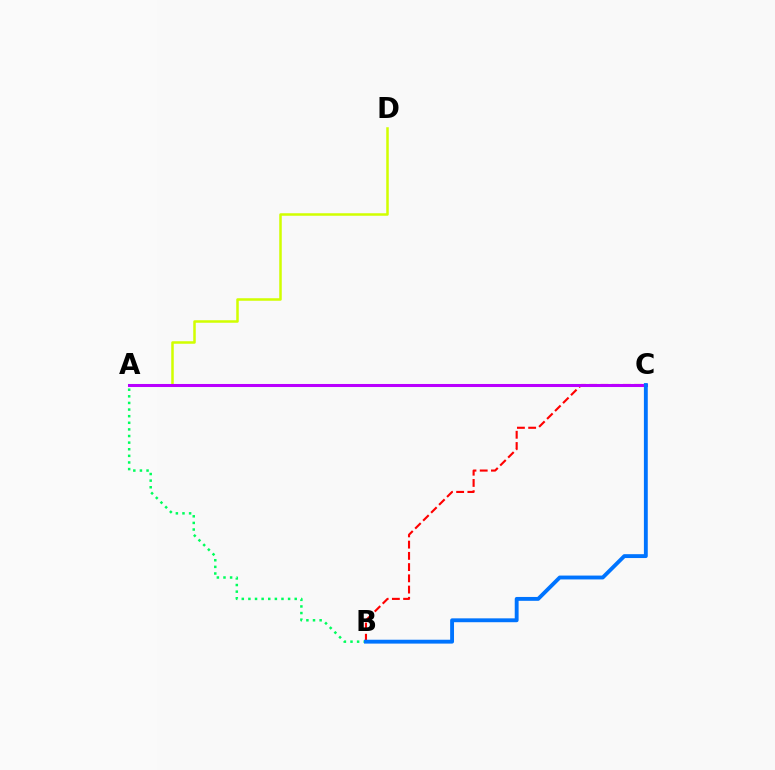{('B', 'C'): [{'color': '#ff0000', 'line_style': 'dashed', 'thickness': 1.53}, {'color': '#0074ff', 'line_style': 'solid', 'thickness': 2.79}], ('A', 'D'): [{'color': '#d1ff00', 'line_style': 'solid', 'thickness': 1.81}], ('A', 'C'): [{'color': '#b900ff', 'line_style': 'solid', 'thickness': 2.19}], ('A', 'B'): [{'color': '#00ff5c', 'line_style': 'dotted', 'thickness': 1.8}]}